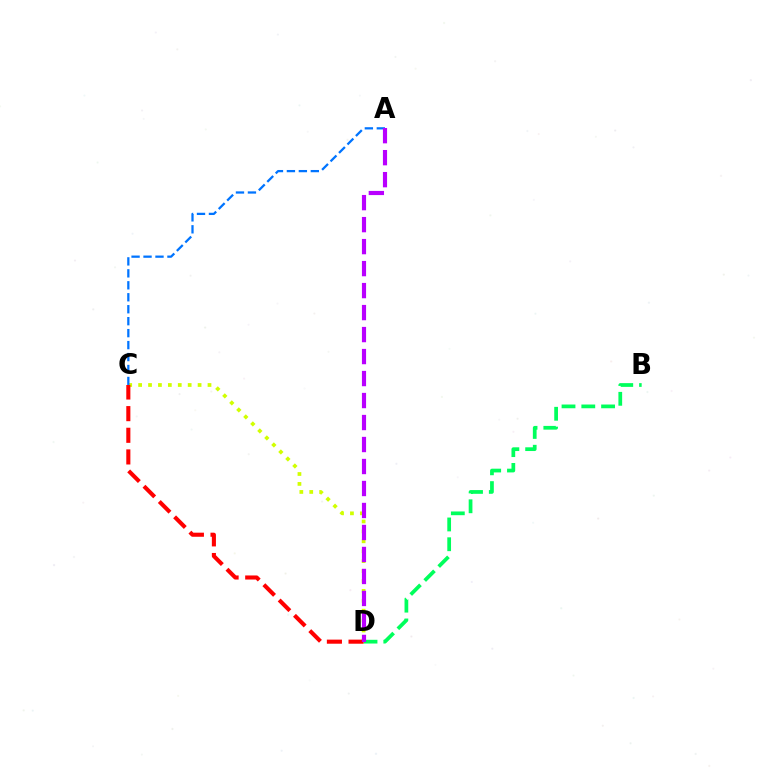{('C', 'D'): [{'color': '#d1ff00', 'line_style': 'dotted', 'thickness': 2.69}, {'color': '#ff0000', 'line_style': 'dashed', 'thickness': 2.94}], ('B', 'D'): [{'color': '#00ff5c', 'line_style': 'dashed', 'thickness': 2.69}], ('A', 'C'): [{'color': '#0074ff', 'line_style': 'dashed', 'thickness': 1.62}], ('A', 'D'): [{'color': '#b900ff', 'line_style': 'dashed', 'thickness': 2.99}]}